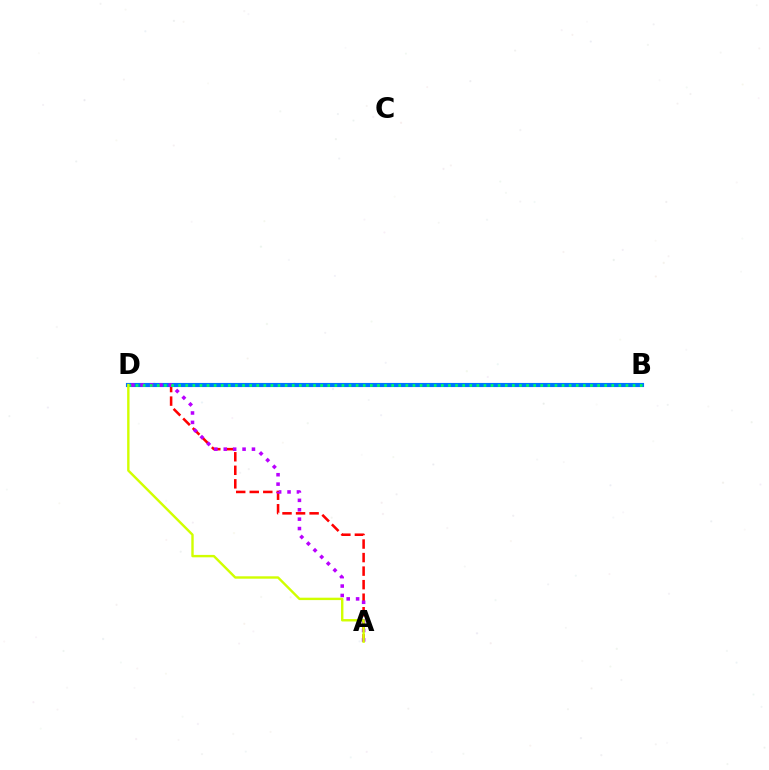{('A', 'D'): [{'color': '#ff0000', 'line_style': 'dashed', 'thickness': 1.84}, {'color': '#b900ff', 'line_style': 'dotted', 'thickness': 2.55}, {'color': '#d1ff00', 'line_style': 'solid', 'thickness': 1.73}], ('B', 'D'): [{'color': '#0074ff', 'line_style': 'solid', 'thickness': 2.96}, {'color': '#00ff5c', 'line_style': 'dotted', 'thickness': 1.93}]}